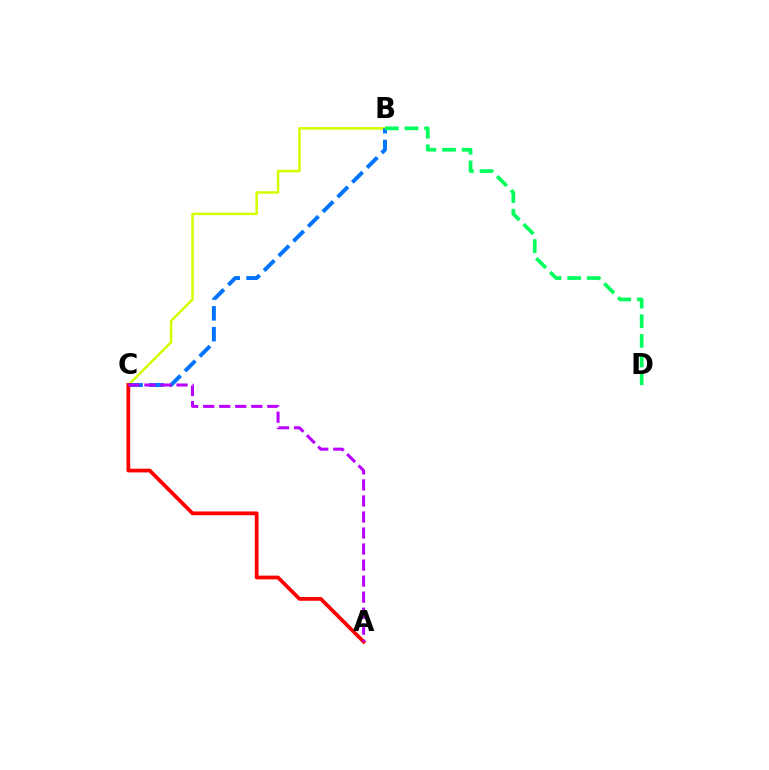{('B', 'C'): [{'color': '#d1ff00', 'line_style': 'solid', 'thickness': 1.82}, {'color': '#0074ff', 'line_style': 'dashed', 'thickness': 2.83}], ('A', 'C'): [{'color': '#ff0000', 'line_style': 'solid', 'thickness': 2.7}, {'color': '#b900ff', 'line_style': 'dashed', 'thickness': 2.18}], ('B', 'D'): [{'color': '#00ff5c', 'line_style': 'dashed', 'thickness': 2.67}]}